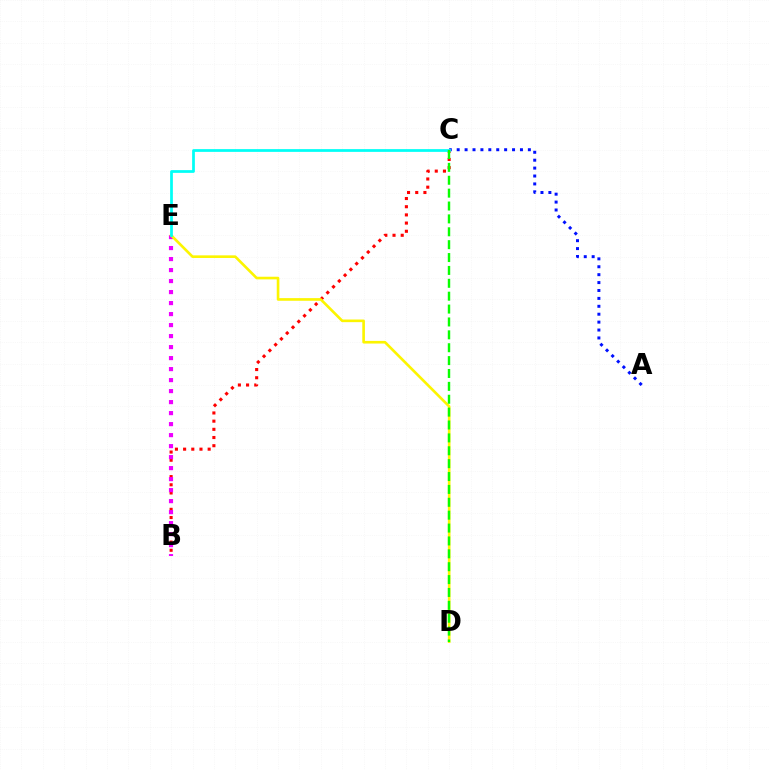{('A', 'C'): [{'color': '#0010ff', 'line_style': 'dotted', 'thickness': 2.15}], ('B', 'C'): [{'color': '#ff0000', 'line_style': 'dotted', 'thickness': 2.22}], ('B', 'E'): [{'color': '#ee00ff', 'line_style': 'dotted', 'thickness': 2.99}], ('D', 'E'): [{'color': '#fcf500', 'line_style': 'solid', 'thickness': 1.9}], ('C', 'E'): [{'color': '#00fff6', 'line_style': 'solid', 'thickness': 1.97}], ('C', 'D'): [{'color': '#08ff00', 'line_style': 'dashed', 'thickness': 1.75}]}